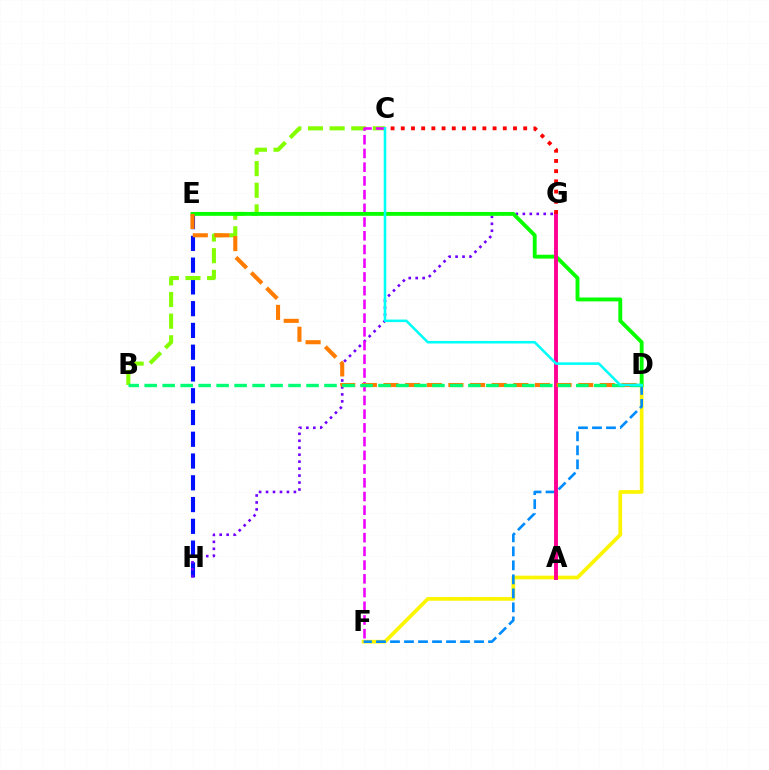{('E', 'H'): [{'color': '#0010ff', 'line_style': 'dashed', 'thickness': 2.96}], ('G', 'H'): [{'color': '#7200ff', 'line_style': 'dotted', 'thickness': 1.89}], ('B', 'C'): [{'color': '#84ff00', 'line_style': 'dashed', 'thickness': 2.94}], ('D', 'F'): [{'color': '#fcf500', 'line_style': 'solid', 'thickness': 2.66}, {'color': '#008cff', 'line_style': 'dashed', 'thickness': 1.9}], ('C', 'F'): [{'color': '#ee00ff', 'line_style': 'dashed', 'thickness': 1.86}], ('D', 'E'): [{'color': '#08ff00', 'line_style': 'solid', 'thickness': 2.78}, {'color': '#ff7c00', 'line_style': 'dashed', 'thickness': 2.94}], ('A', 'G'): [{'color': '#ff0094', 'line_style': 'solid', 'thickness': 2.81}], ('C', 'G'): [{'color': '#ff0000', 'line_style': 'dotted', 'thickness': 2.77}], ('B', 'D'): [{'color': '#00ff74', 'line_style': 'dashed', 'thickness': 2.44}], ('C', 'D'): [{'color': '#00fff6', 'line_style': 'solid', 'thickness': 1.84}]}